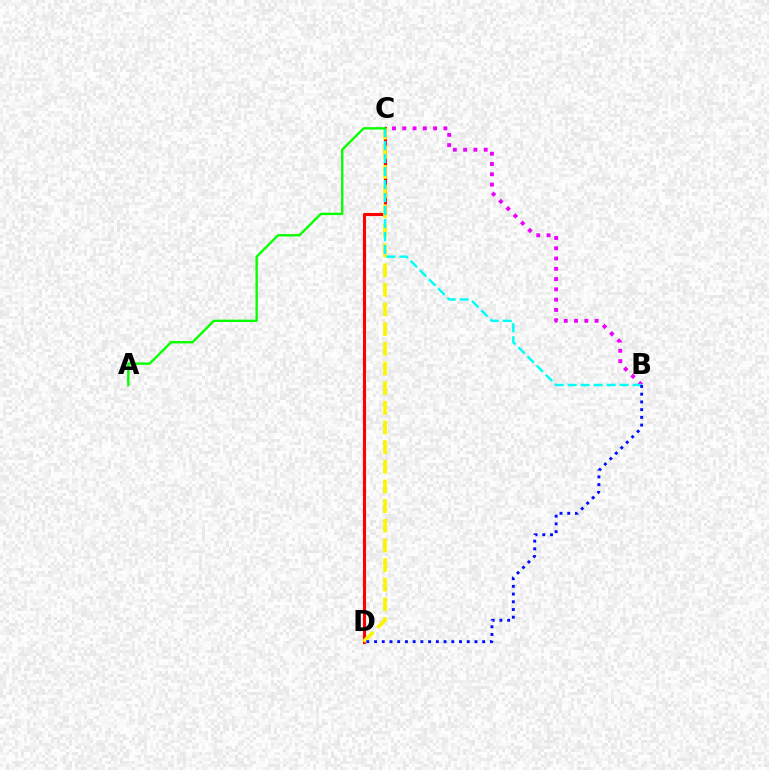{('C', 'D'): [{'color': '#ff0000', 'line_style': 'solid', 'thickness': 2.23}, {'color': '#fcf500', 'line_style': 'dashed', 'thickness': 2.67}], ('B', 'C'): [{'color': '#ee00ff', 'line_style': 'dotted', 'thickness': 2.79}, {'color': '#00fff6', 'line_style': 'dashed', 'thickness': 1.77}], ('A', 'C'): [{'color': '#08ff00', 'line_style': 'solid', 'thickness': 1.71}], ('B', 'D'): [{'color': '#0010ff', 'line_style': 'dotted', 'thickness': 2.1}]}